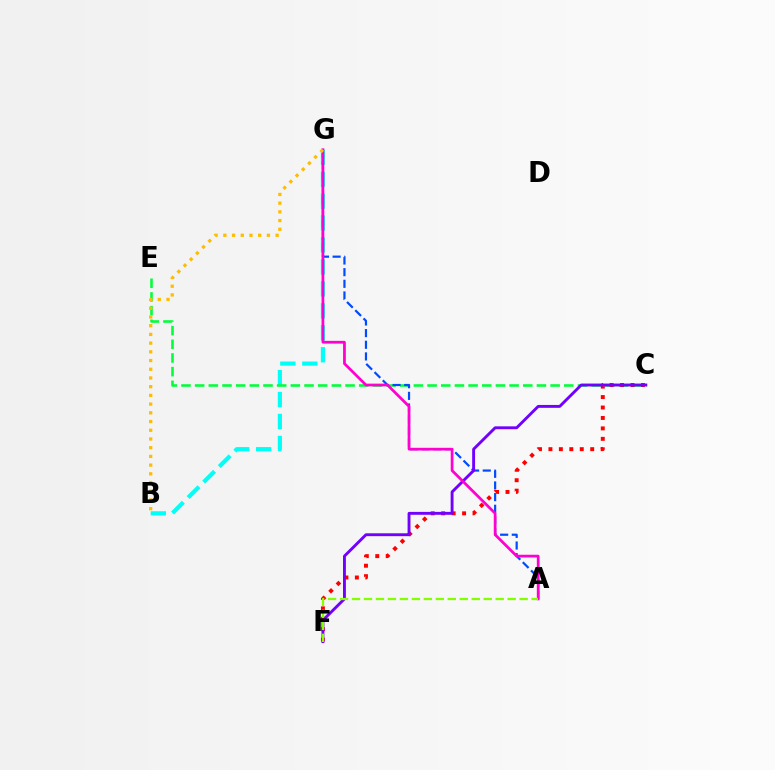{('B', 'G'): [{'color': '#00fff6', 'line_style': 'dashed', 'thickness': 2.98}, {'color': '#ffbd00', 'line_style': 'dotted', 'thickness': 2.37}], ('C', 'E'): [{'color': '#00ff39', 'line_style': 'dashed', 'thickness': 1.86}], ('C', 'F'): [{'color': '#ff0000', 'line_style': 'dotted', 'thickness': 2.84}, {'color': '#7200ff', 'line_style': 'solid', 'thickness': 2.08}], ('A', 'G'): [{'color': '#004bff', 'line_style': 'dashed', 'thickness': 1.58}, {'color': '#ff00cf', 'line_style': 'solid', 'thickness': 1.97}], ('A', 'F'): [{'color': '#84ff00', 'line_style': 'dashed', 'thickness': 1.63}]}